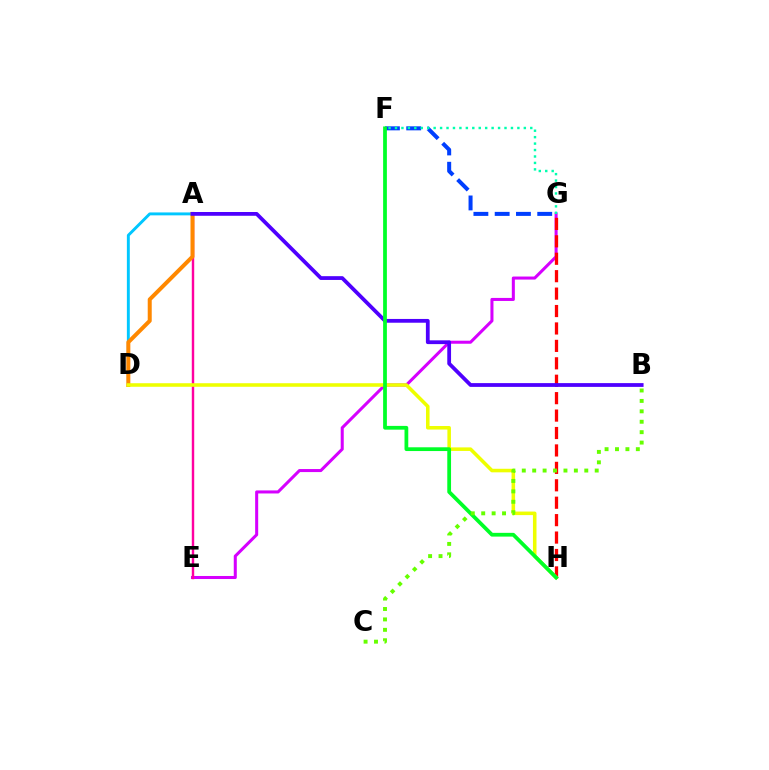{('E', 'G'): [{'color': '#d600ff', 'line_style': 'solid', 'thickness': 2.19}], ('F', 'G'): [{'color': '#003fff', 'line_style': 'dashed', 'thickness': 2.89}, {'color': '#00ffaf', 'line_style': 'dotted', 'thickness': 1.75}], ('G', 'H'): [{'color': '#ff0000', 'line_style': 'dashed', 'thickness': 2.37}], ('A', 'E'): [{'color': '#ff00a0', 'line_style': 'solid', 'thickness': 1.74}], ('A', 'D'): [{'color': '#00c7ff', 'line_style': 'solid', 'thickness': 2.1}, {'color': '#ff8800', 'line_style': 'solid', 'thickness': 2.88}], ('D', 'H'): [{'color': '#eeff00', 'line_style': 'solid', 'thickness': 2.56}], ('A', 'B'): [{'color': '#4f00ff', 'line_style': 'solid', 'thickness': 2.72}], ('F', 'H'): [{'color': '#00ff27', 'line_style': 'solid', 'thickness': 2.71}], ('B', 'C'): [{'color': '#66ff00', 'line_style': 'dotted', 'thickness': 2.83}]}